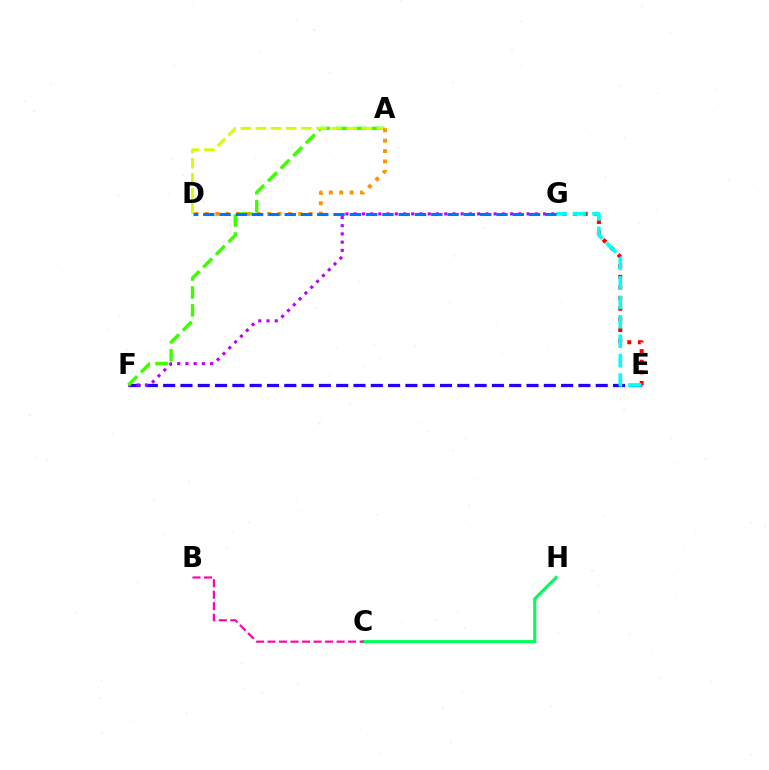{('E', 'F'): [{'color': '#2500ff', 'line_style': 'dashed', 'thickness': 2.35}], ('E', 'G'): [{'color': '#ff0000', 'line_style': 'dotted', 'thickness': 2.89}, {'color': '#00fff6', 'line_style': 'dashed', 'thickness': 2.64}], ('C', 'H'): [{'color': '#00ff5c', 'line_style': 'solid', 'thickness': 2.27}], ('F', 'G'): [{'color': '#b900ff', 'line_style': 'dotted', 'thickness': 2.24}], ('A', 'F'): [{'color': '#3dff00', 'line_style': 'dashed', 'thickness': 2.43}], ('A', 'D'): [{'color': '#d1ff00', 'line_style': 'dashed', 'thickness': 2.05}, {'color': '#ff9400', 'line_style': 'dotted', 'thickness': 2.82}], ('D', 'G'): [{'color': '#0074ff', 'line_style': 'dashed', 'thickness': 2.21}], ('B', 'C'): [{'color': '#ff00ac', 'line_style': 'dashed', 'thickness': 1.56}]}